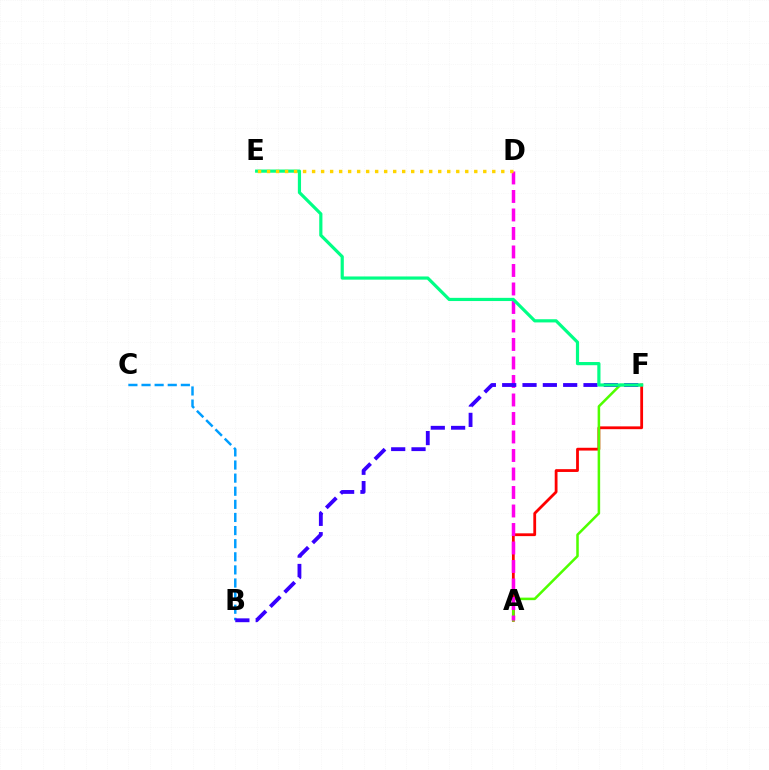{('A', 'F'): [{'color': '#ff0000', 'line_style': 'solid', 'thickness': 2.01}, {'color': '#4fff00', 'line_style': 'solid', 'thickness': 1.82}], ('B', 'C'): [{'color': '#009eff', 'line_style': 'dashed', 'thickness': 1.78}], ('A', 'D'): [{'color': '#ff00ed', 'line_style': 'dashed', 'thickness': 2.51}], ('B', 'F'): [{'color': '#3700ff', 'line_style': 'dashed', 'thickness': 2.76}], ('E', 'F'): [{'color': '#00ff86', 'line_style': 'solid', 'thickness': 2.3}], ('D', 'E'): [{'color': '#ffd500', 'line_style': 'dotted', 'thickness': 2.45}]}